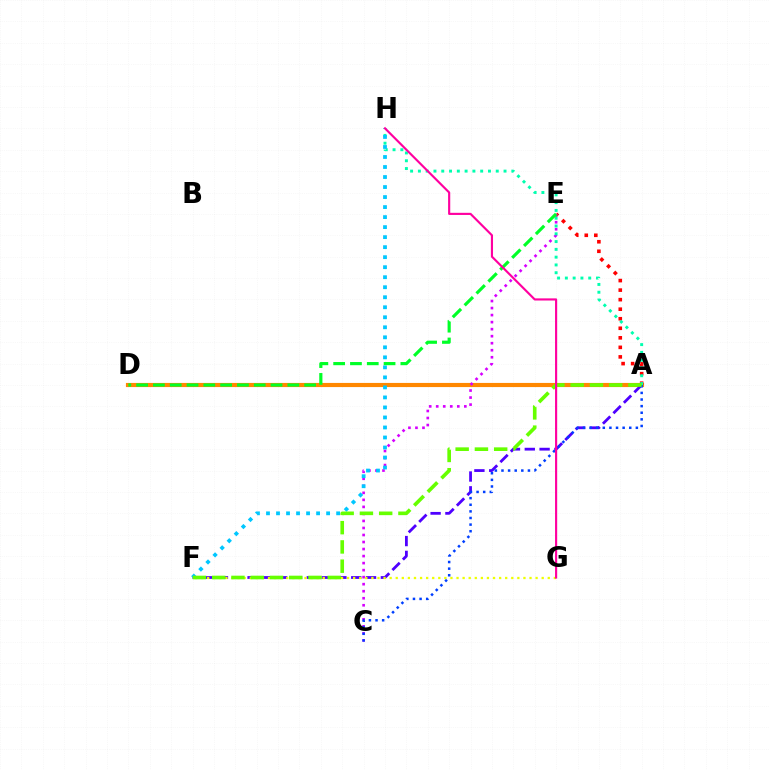{('A', 'D'): [{'color': '#ff8800', 'line_style': 'solid', 'thickness': 2.98}], ('A', 'F'): [{'color': '#4f00ff', 'line_style': 'dashed', 'thickness': 2.01}, {'color': '#66ff00', 'line_style': 'dashed', 'thickness': 2.62}], ('A', 'E'): [{'color': '#ff0000', 'line_style': 'dotted', 'thickness': 2.59}], ('C', 'E'): [{'color': '#d600ff', 'line_style': 'dotted', 'thickness': 1.91}], ('A', 'H'): [{'color': '#00ffaf', 'line_style': 'dotted', 'thickness': 2.12}], ('F', 'G'): [{'color': '#eeff00', 'line_style': 'dotted', 'thickness': 1.65}], ('F', 'H'): [{'color': '#00c7ff', 'line_style': 'dotted', 'thickness': 2.72}], ('A', 'C'): [{'color': '#003fff', 'line_style': 'dotted', 'thickness': 1.8}], ('D', 'E'): [{'color': '#00ff27', 'line_style': 'dashed', 'thickness': 2.28}], ('G', 'H'): [{'color': '#ff00a0', 'line_style': 'solid', 'thickness': 1.54}]}